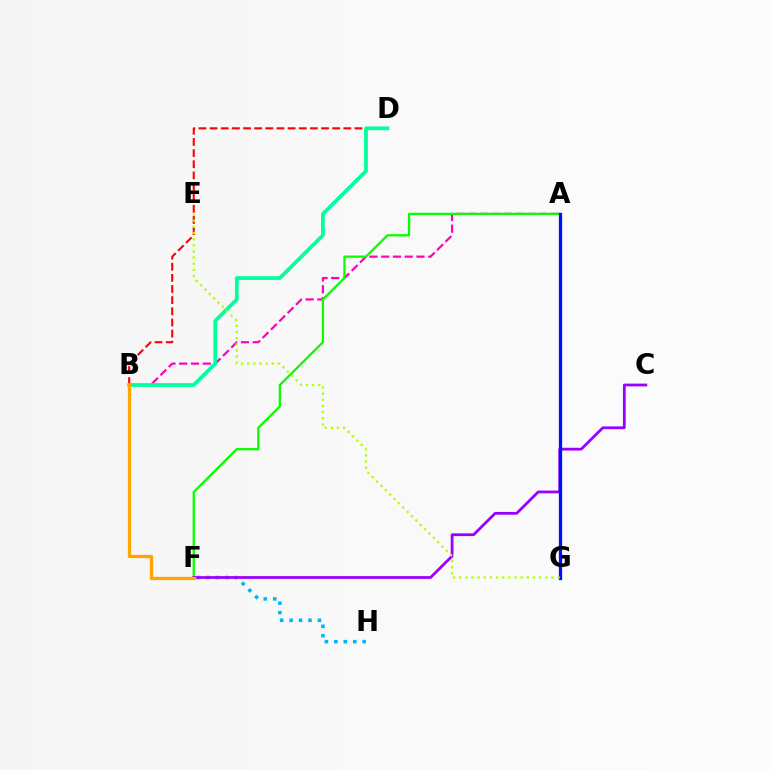{('A', 'B'): [{'color': '#ff00bd', 'line_style': 'dashed', 'thickness': 1.6}], ('A', 'F'): [{'color': '#08ff00', 'line_style': 'solid', 'thickness': 1.65}], ('F', 'H'): [{'color': '#00b5ff', 'line_style': 'dotted', 'thickness': 2.57}], ('B', 'D'): [{'color': '#ff0000', 'line_style': 'dashed', 'thickness': 1.51}, {'color': '#00ff9d', 'line_style': 'solid', 'thickness': 2.69}], ('C', 'F'): [{'color': '#9b00ff', 'line_style': 'solid', 'thickness': 1.99}], ('B', 'F'): [{'color': '#ffa500', 'line_style': 'solid', 'thickness': 2.36}], ('A', 'G'): [{'color': '#0010ff', 'line_style': 'solid', 'thickness': 2.35}], ('E', 'G'): [{'color': '#b3ff00', 'line_style': 'dotted', 'thickness': 1.67}]}